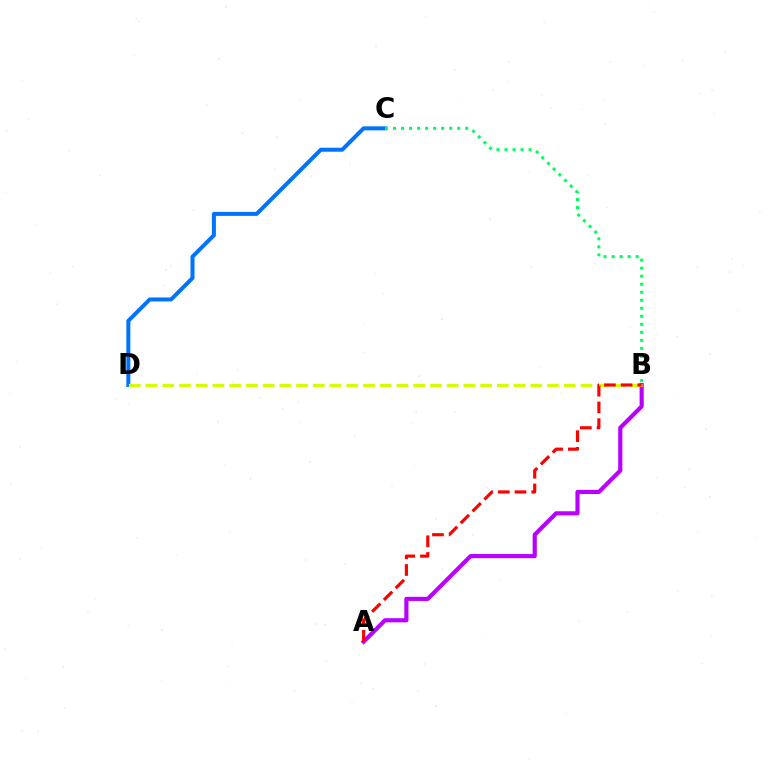{('C', 'D'): [{'color': '#0074ff', 'line_style': 'solid', 'thickness': 2.89}], ('A', 'B'): [{'color': '#b900ff', 'line_style': 'solid', 'thickness': 2.98}, {'color': '#ff0000', 'line_style': 'dashed', 'thickness': 2.27}], ('B', 'D'): [{'color': '#d1ff00', 'line_style': 'dashed', 'thickness': 2.27}], ('B', 'C'): [{'color': '#00ff5c', 'line_style': 'dotted', 'thickness': 2.18}]}